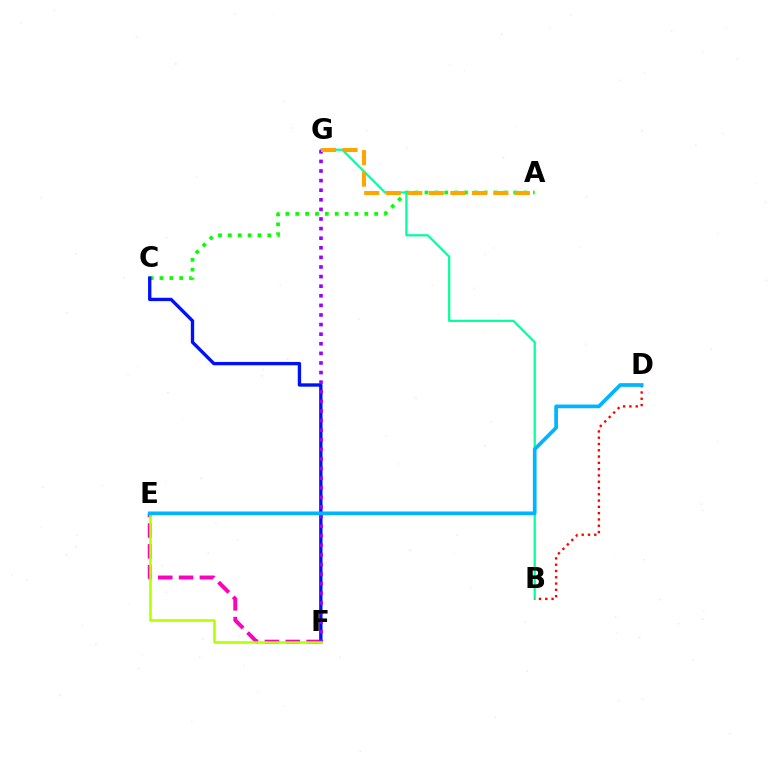{('A', 'C'): [{'color': '#08ff00', 'line_style': 'dotted', 'thickness': 2.68}], ('C', 'F'): [{'color': '#0010ff', 'line_style': 'solid', 'thickness': 2.41}], ('E', 'F'): [{'color': '#ff00bd', 'line_style': 'dashed', 'thickness': 2.83}, {'color': '#b3ff00', 'line_style': 'solid', 'thickness': 1.83}], ('B', 'G'): [{'color': '#00ff9d', 'line_style': 'solid', 'thickness': 1.59}], ('B', 'D'): [{'color': '#ff0000', 'line_style': 'dotted', 'thickness': 1.71}], ('F', 'G'): [{'color': '#9b00ff', 'line_style': 'dotted', 'thickness': 2.61}], ('D', 'E'): [{'color': '#00b5ff', 'line_style': 'solid', 'thickness': 2.67}], ('A', 'G'): [{'color': '#ffa500', 'line_style': 'dashed', 'thickness': 2.93}]}